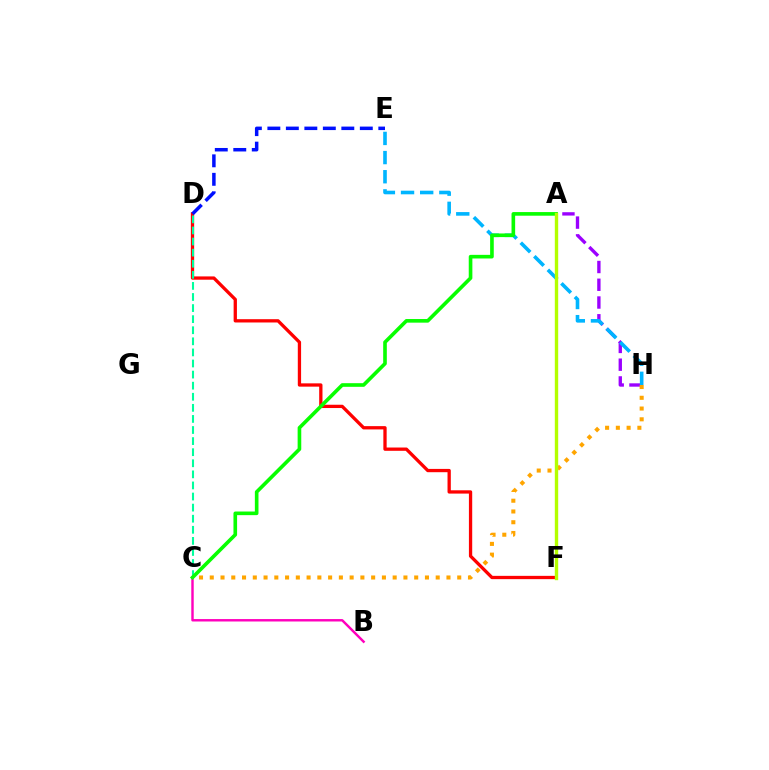{('D', 'F'): [{'color': '#ff0000', 'line_style': 'solid', 'thickness': 2.37}], ('D', 'E'): [{'color': '#0010ff', 'line_style': 'dashed', 'thickness': 2.51}], ('A', 'H'): [{'color': '#9b00ff', 'line_style': 'dashed', 'thickness': 2.41}], ('C', 'D'): [{'color': '#00ff9d', 'line_style': 'dashed', 'thickness': 1.51}], ('C', 'H'): [{'color': '#ffa500', 'line_style': 'dotted', 'thickness': 2.92}], ('B', 'C'): [{'color': '#ff00bd', 'line_style': 'solid', 'thickness': 1.75}], ('E', 'H'): [{'color': '#00b5ff', 'line_style': 'dashed', 'thickness': 2.6}], ('A', 'C'): [{'color': '#08ff00', 'line_style': 'solid', 'thickness': 2.61}], ('A', 'F'): [{'color': '#b3ff00', 'line_style': 'solid', 'thickness': 2.43}]}